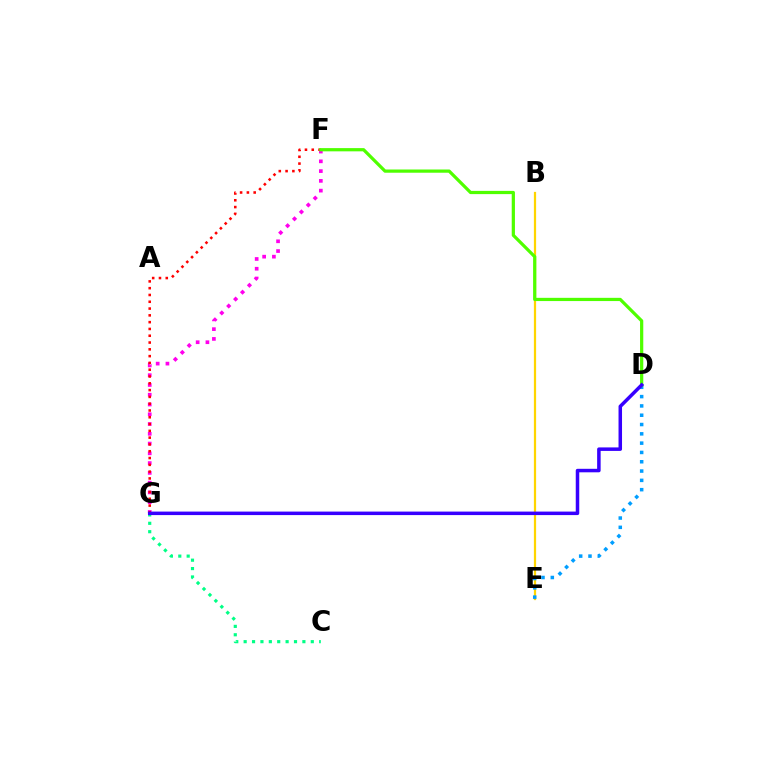{('C', 'G'): [{'color': '#00ff86', 'line_style': 'dotted', 'thickness': 2.28}], ('F', 'G'): [{'color': '#ff00ed', 'line_style': 'dotted', 'thickness': 2.65}, {'color': '#ff0000', 'line_style': 'dotted', 'thickness': 1.85}], ('B', 'E'): [{'color': '#ffd500', 'line_style': 'solid', 'thickness': 1.61}], ('D', 'E'): [{'color': '#009eff', 'line_style': 'dotted', 'thickness': 2.53}], ('D', 'F'): [{'color': '#4fff00', 'line_style': 'solid', 'thickness': 2.32}], ('D', 'G'): [{'color': '#3700ff', 'line_style': 'solid', 'thickness': 2.52}]}